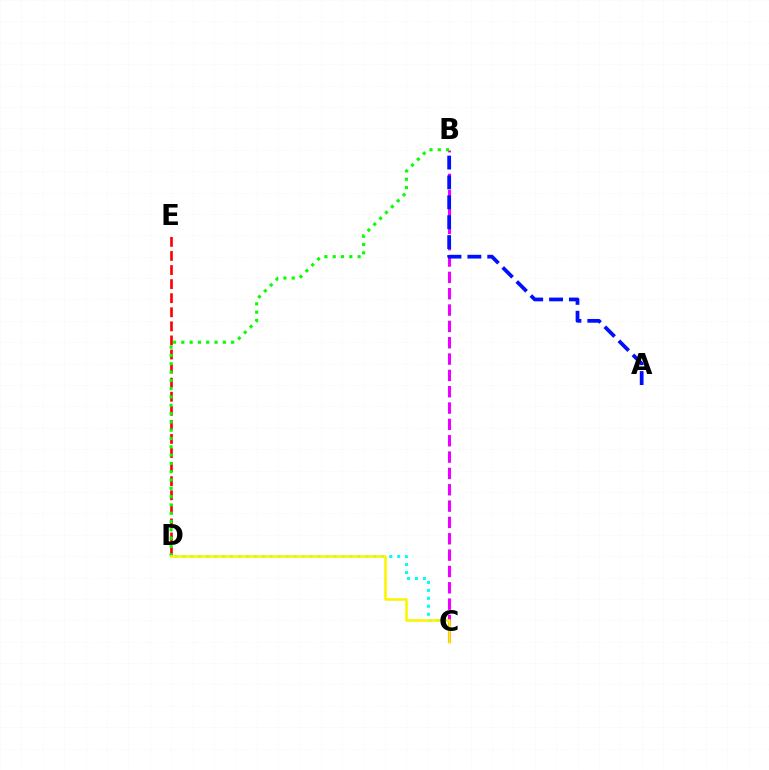{('D', 'E'): [{'color': '#ff0000', 'line_style': 'dashed', 'thickness': 1.91}], ('C', 'D'): [{'color': '#00fff6', 'line_style': 'dotted', 'thickness': 2.16}, {'color': '#fcf500', 'line_style': 'solid', 'thickness': 1.85}], ('B', 'C'): [{'color': '#ee00ff', 'line_style': 'dashed', 'thickness': 2.22}], ('A', 'B'): [{'color': '#0010ff', 'line_style': 'dashed', 'thickness': 2.7}], ('B', 'D'): [{'color': '#08ff00', 'line_style': 'dotted', 'thickness': 2.26}]}